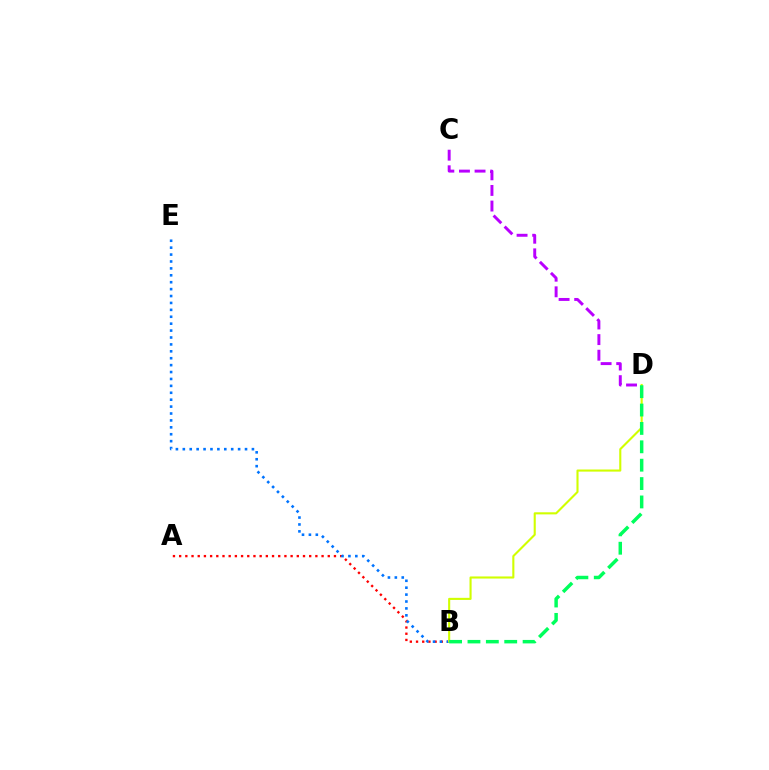{('A', 'B'): [{'color': '#ff0000', 'line_style': 'dotted', 'thickness': 1.68}], ('B', 'E'): [{'color': '#0074ff', 'line_style': 'dotted', 'thickness': 1.88}], ('C', 'D'): [{'color': '#b900ff', 'line_style': 'dashed', 'thickness': 2.12}], ('B', 'D'): [{'color': '#d1ff00', 'line_style': 'solid', 'thickness': 1.52}, {'color': '#00ff5c', 'line_style': 'dashed', 'thickness': 2.5}]}